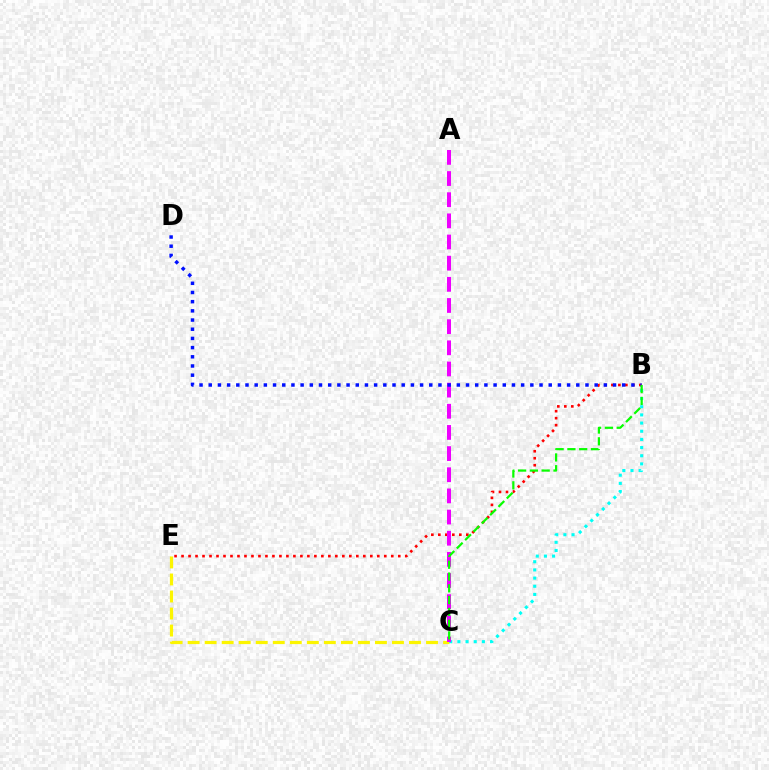{('C', 'E'): [{'color': '#fcf500', 'line_style': 'dashed', 'thickness': 2.31}], ('B', 'E'): [{'color': '#ff0000', 'line_style': 'dotted', 'thickness': 1.9}], ('B', 'C'): [{'color': '#00fff6', 'line_style': 'dotted', 'thickness': 2.22}, {'color': '#08ff00', 'line_style': 'dashed', 'thickness': 1.6}], ('A', 'C'): [{'color': '#ee00ff', 'line_style': 'dashed', 'thickness': 2.87}], ('B', 'D'): [{'color': '#0010ff', 'line_style': 'dotted', 'thickness': 2.5}]}